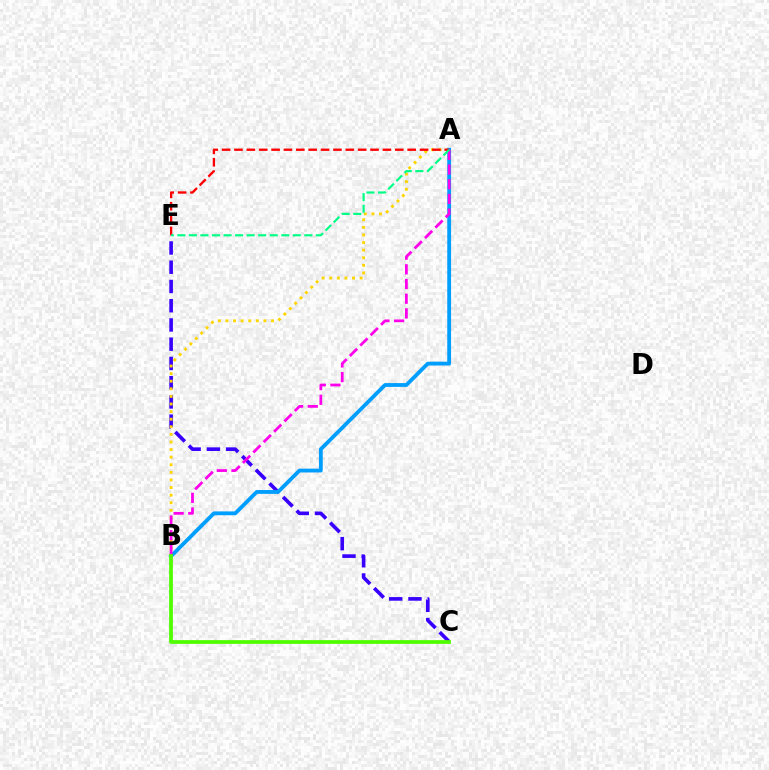{('C', 'E'): [{'color': '#3700ff', 'line_style': 'dashed', 'thickness': 2.61}], ('A', 'B'): [{'color': '#ffd500', 'line_style': 'dotted', 'thickness': 2.06}, {'color': '#009eff', 'line_style': 'solid', 'thickness': 2.75}, {'color': '#ff00ed', 'line_style': 'dashed', 'thickness': 2.0}], ('A', 'E'): [{'color': '#ff0000', 'line_style': 'dashed', 'thickness': 1.68}, {'color': '#00ff86', 'line_style': 'dashed', 'thickness': 1.57}], ('B', 'C'): [{'color': '#4fff00', 'line_style': 'solid', 'thickness': 2.71}]}